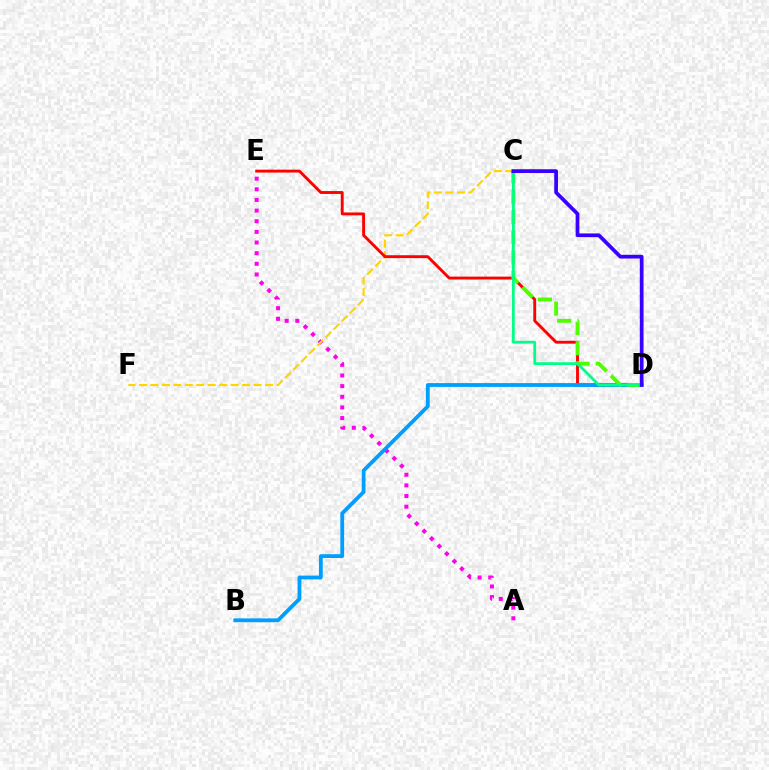{('A', 'E'): [{'color': '#ff00ed', 'line_style': 'dotted', 'thickness': 2.89}], ('C', 'F'): [{'color': '#ffd500', 'line_style': 'dashed', 'thickness': 1.56}], ('D', 'E'): [{'color': '#ff0000', 'line_style': 'solid', 'thickness': 2.08}], ('B', 'D'): [{'color': '#009eff', 'line_style': 'solid', 'thickness': 2.74}], ('C', 'D'): [{'color': '#4fff00', 'line_style': 'dashed', 'thickness': 2.76}, {'color': '#00ff86', 'line_style': 'solid', 'thickness': 2.0}, {'color': '#3700ff', 'line_style': 'solid', 'thickness': 2.68}]}